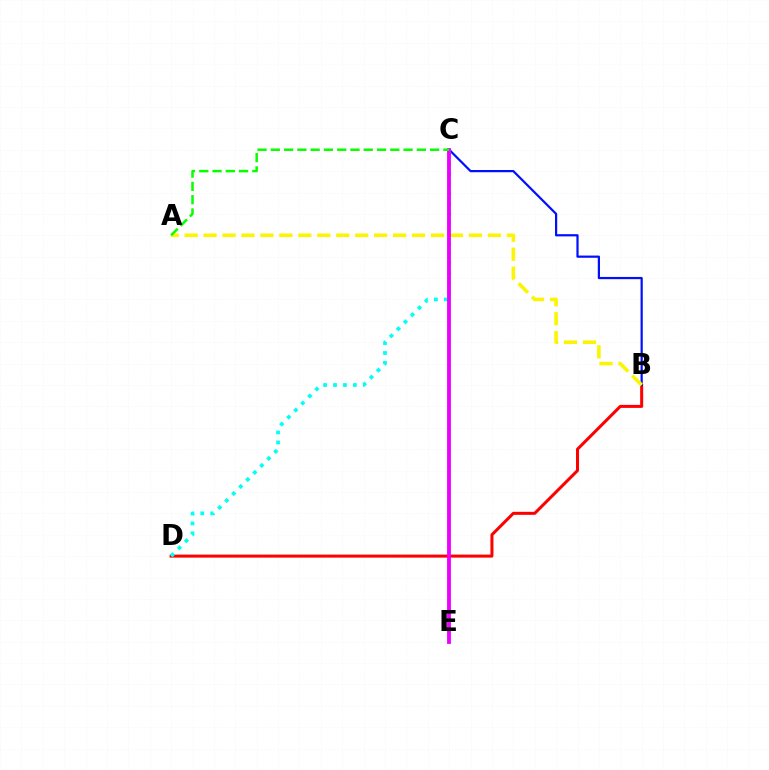{('B', 'D'): [{'color': '#ff0000', 'line_style': 'solid', 'thickness': 2.17}], ('B', 'C'): [{'color': '#0010ff', 'line_style': 'solid', 'thickness': 1.59}], ('C', 'D'): [{'color': '#00fff6', 'line_style': 'dotted', 'thickness': 2.7}], ('A', 'B'): [{'color': '#fcf500', 'line_style': 'dashed', 'thickness': 2.57}], ('C', 'E'): [{'color': '#ee00ff', 'line_style': 'solid', 'thickness': 2.76}], ('A', 'C'): [{'color': '#08ff00', 'line_style': 'dashed', 'thickness': 1.8}]}